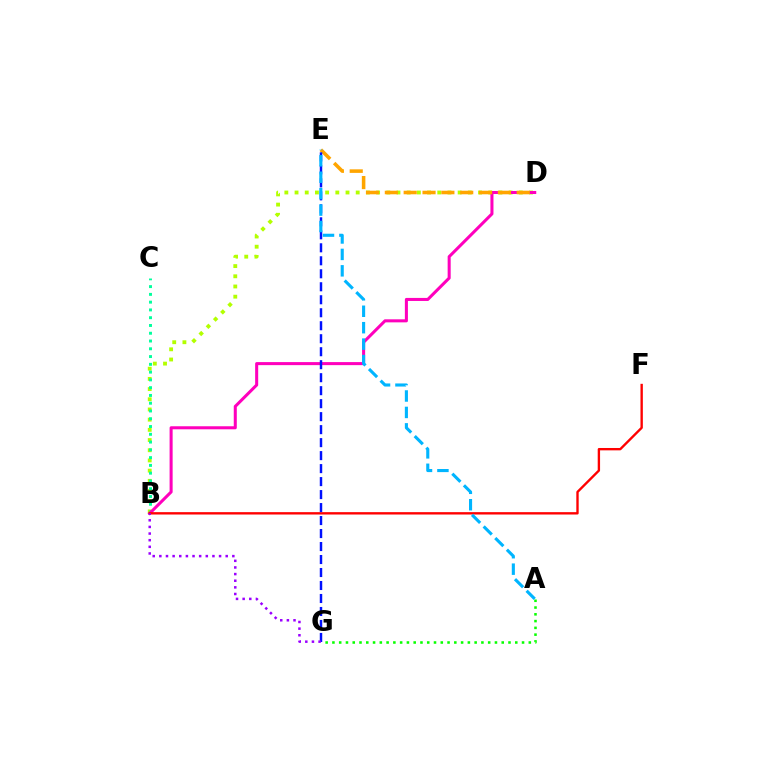{('B', 'D'): [{'color': '#b3ff00', 'line_style': 'dotted', 'thickness': 2.77}, {'color': '#ff00bd', 'line_style': 'solid', 'thickness': 2.19}], ('B', 'C'): [{'color': '#00ff9d', 'line_style': 'dotted', 'thickness': 2.11}], ('B', 'F'): [{'color': '#ff0000', 'line_style': 'solid', 'thickness': 1.7}], ('D', 'E'): [{'color': '#ffa500', 'line_style': 'dashed', 'thickness': 2.56}], ('E', 'G'): [{'color': '#0010ff', 'line_style': 'dashed', 'thickness': 1.76}], ('A', 'G'): [{'color': '#08ff00', 'line_style': 'dotted', 'thickness': 1.84}], ('B', 'G'): [{'color': '#9b00ff', 'line_style': 'dotted', 'thickness': 1.8}], ('A', 'E'): [{'color': '#00b5ff', 'line_style': 'dashed', 'thickness': 2.23}]}